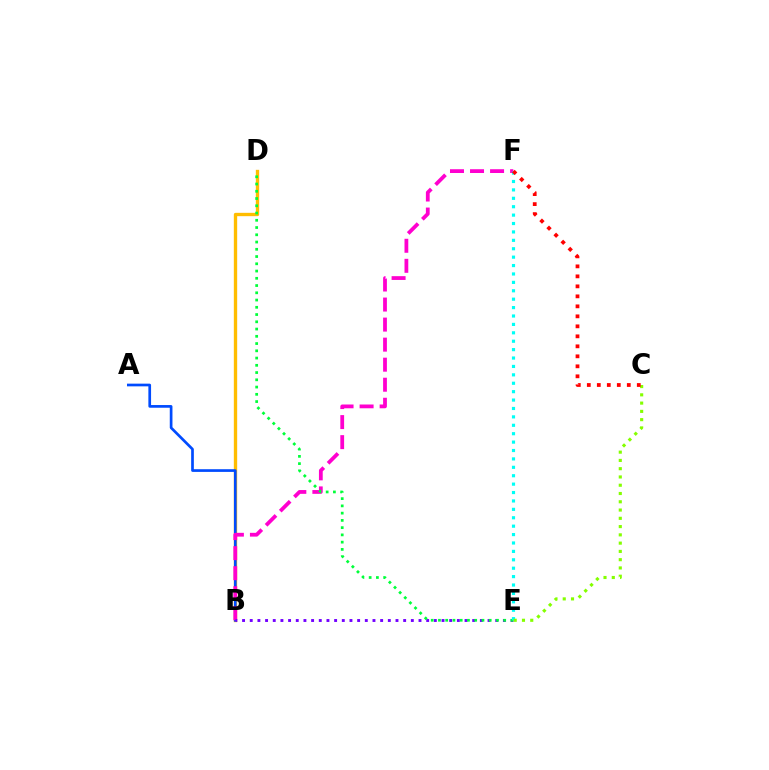{('B', 'D'): [{'color': '#ffbd00', 'line_style': 'solid', 'thickness': 2.41}], ('A', 'B'): [{'color': '#004bff', 'line_style': 'solid', 'thickness': 1.94}], ('B', 'F'): [{'color': '#ff00cf', 'line_style': 'dashed', 'thickness': 2.72}], ('B', 'E'): [{'color': '#7200ff', 'line_style': 'dotted', 'thickness': 2.08}], ('D', 'E'): [{'color': '#00ff39', 'line_style': 'dotted', 'thickness': 1.97}], ('E', 'F'): [{'color': '#00fff6', 'line_style': 'dotted', 'thickness': 2.28}], ('C', 'E'): [{'color': '#84ff00', 'line_style': 'dotted', 'thickness': 2.25}], ('C', 'F'): [{'color': '#ff0000', 'line_style': 'dotted', 'thickness': 2.72}]}